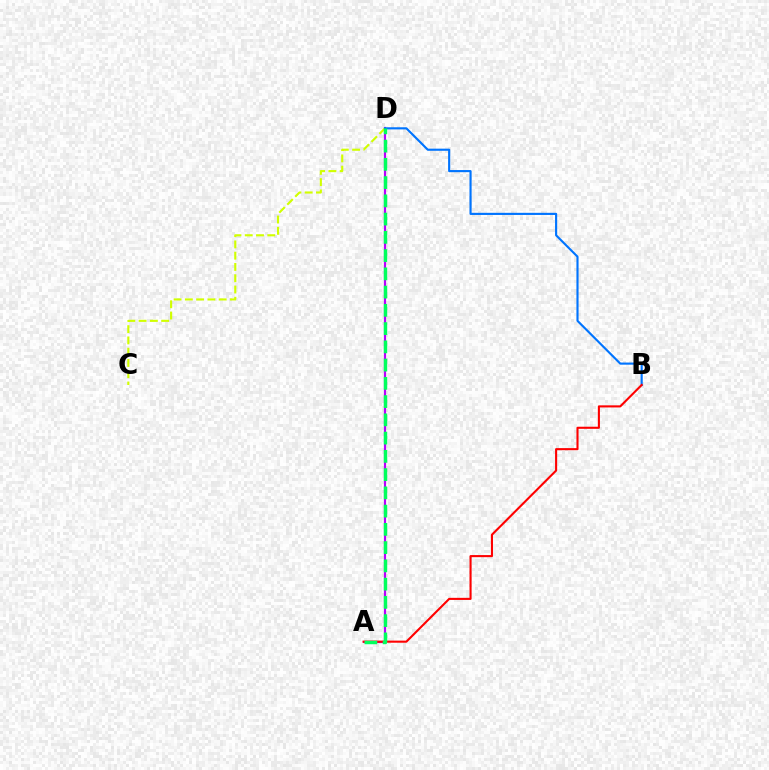{('A', 'D'): [{'color': '#b900ff', 'line_style': 'solid', 'thickness': 1.56}, {'color': '#00ff5c', 'line_style': 'dashed', 'thickness': 2.48}], ('C', 'D'): [{'color': '#d1ff00', 'line_style': 'dashed', 'thickness': 1.53}], ('B', 'D'): [{'color': '#0074ff', 'line_style': 'solid', 'thickness': 1.54}], ('A', 'B'): [{'color': '#ff0000', 'line_style': 'solid', 'thickness': 1.51}]}